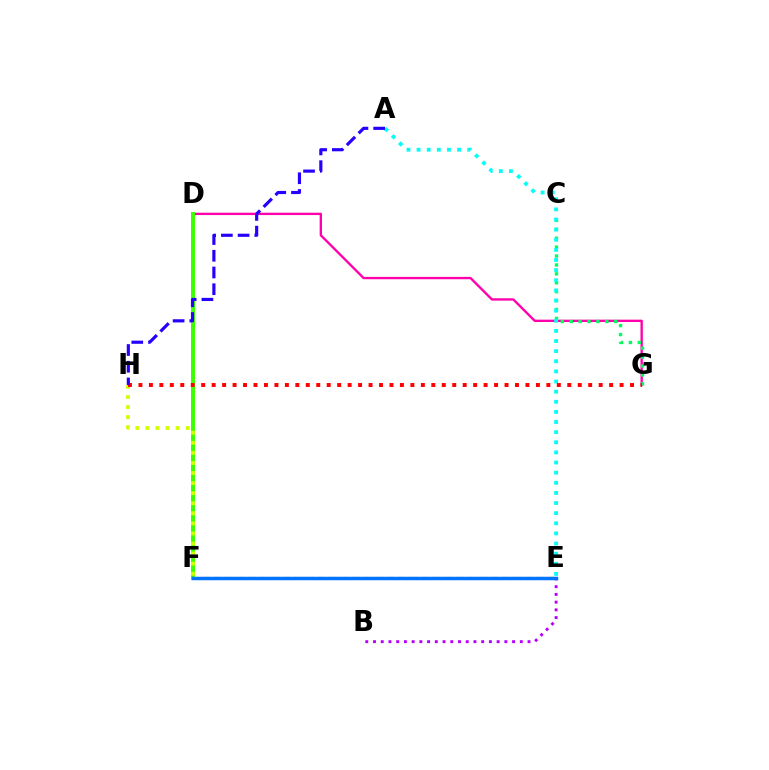{('E', 'F'): [{'color': '#ff9400', 'line_style': 'dashed', 'thickness': 1.57}, {'color': '#0074ff', 'line_style': 'solid', 'thickness': 2.51}], ('D', 'G'): [{'color': '#ff00ac', 'line_style': 'solid', 'thickness': 1.69}], ('C', 'G'): [{'color': '#00ff5c', 'line_style': 'dotted', 'thickness': 2.42}], ('B', 'E'): [{'color': '#b900ff', 'line_style': 'dotted', 'thickness': 2.1}], ('D', 'F'): [{'color': '#3dff00', 'line_style': 'solid', 'thickness': 2.85}], ('A', 'E'): [{'color': '#00fff6', 'line_style': 'dotted', 'thickness': 2.75}], ('F', 'H'): [{'color': '#d1ff00', 'line_style': 'dotted', 'thickness': 2.74}], ('G', 'H'): [{'color': '#ff0000', 'line_style': 'dotted', 'thickness': 2.84}], ('A', 'H'): [{'color': '#2500ff', 'line_style': 'dashed', 'thickness': 2.27}]}